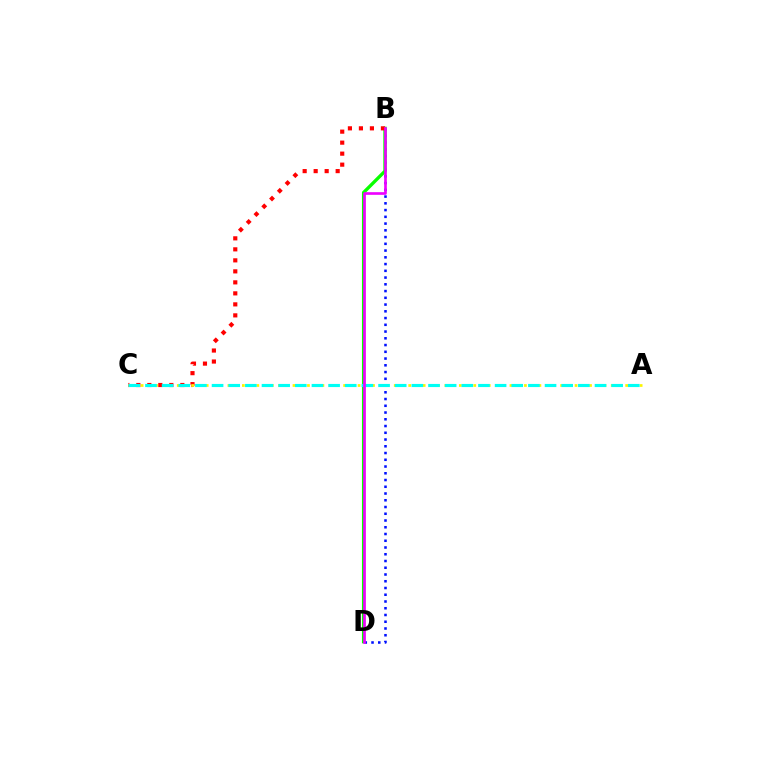{('B', 'D'): [{'color': '#0010ff', 'line_style': 'dotted', 'thickness': 1.83}, {'color': '#08ff00', 'line_style': 'solid', 'thickness': 2.4}, {'color': '#ee00ff', 'line_style': 'solid', 'thickness': 1.91}], ('B', 'C'): [{'color': '#ff0000', 'line_style': 'dotted', 'thickness': 2.99}], ('A', 'C'): [{'color': '#fcf500', 'line_style': 'dotted', 'thickness': 1.96}, {'color': '#00fff6', 'line_style': 'dashed', 'thickness': 2.26}]}